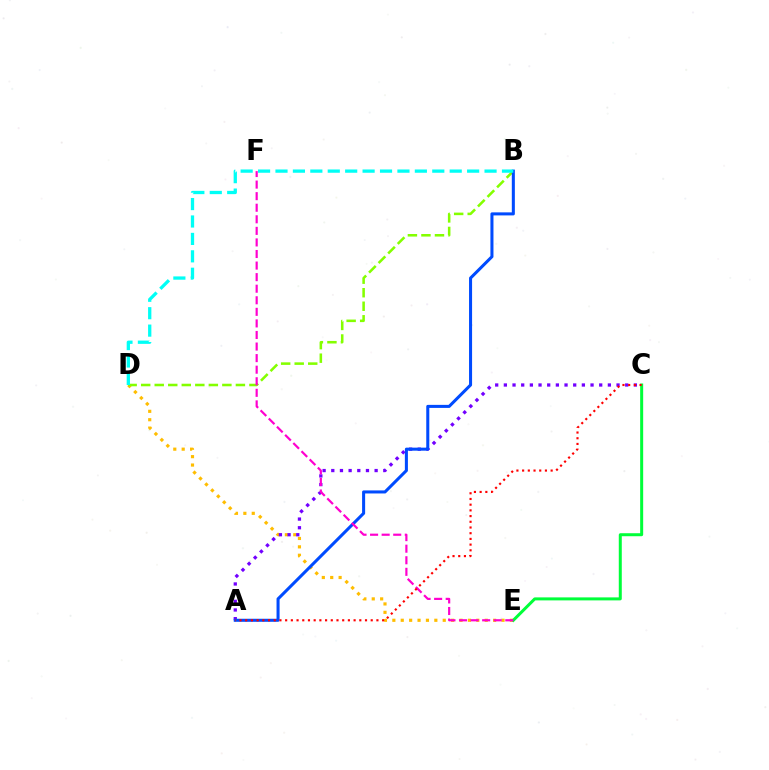{('D', 'E'): [{'color': '#ffbd00', 'line_style': 'dotted', 'thickness': 2.28}], ('B', 'D'): [{'color': '#84ff00', 'line_style': 'dashed', 'thickness': 1.84}, {'color': '#00fff6', 'line_style': 'dashed', 'thickness': 2.37}], ('A', 'C'): [{'color': '#7200ff', 'line_style': 'dotted', 'thickness': 2.35}, {'color': '#ff0000', 'line_style': 'dotted', 'thickness': 1.55}], ('A', 'B'): [{'color': '#004bff', 'line_style': 'solid', 'thickness': 2.19}], ('C', 'E'): [{'color': '#00ff39', 'line_style': 'solid', 'thickness': 2.16}], ('E', 'F'): [{'color': '#ff00cf', 'line_style': 'dashed', 'thickness': 1.57}]}